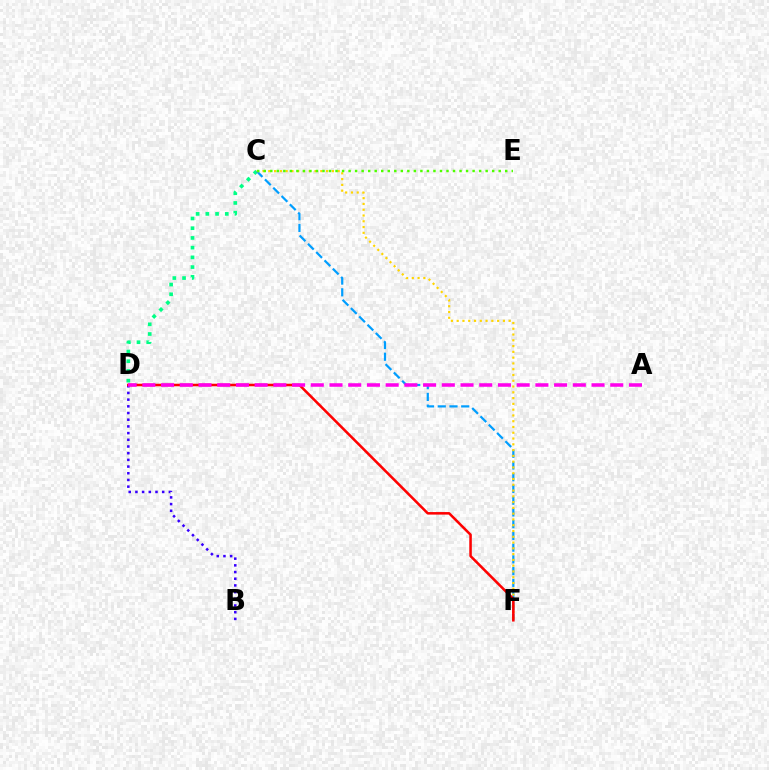{('B', 'D'): [{'color': '#3700ff', 'line_style': 'dotted', 'thickness': 1.82}], ('C', 'D'): [{'color': '#00ff86', 'line_style': 'dotted', 'thickness': 2.64}], ('C', 'F'): [{'color': '#009eff', 'line_style': 'dashed', 'thickness': 1.59}, {'color': '#ffd500', 'line_style': 'dotted', 'thickness': 1.57}], ('C', 'E'): [{'color': '#4fff00', 'line_style': 'dotted', 'thickness': 1.77}], ('D', 'F'): [{'color': '#ff0000', 'line_style': 'solid', 'thickness': 1.83}], ('A', 'D'): [{'color': '#ff00ed', 'line_style': 'dashed', 'thickness': 2.54}]}